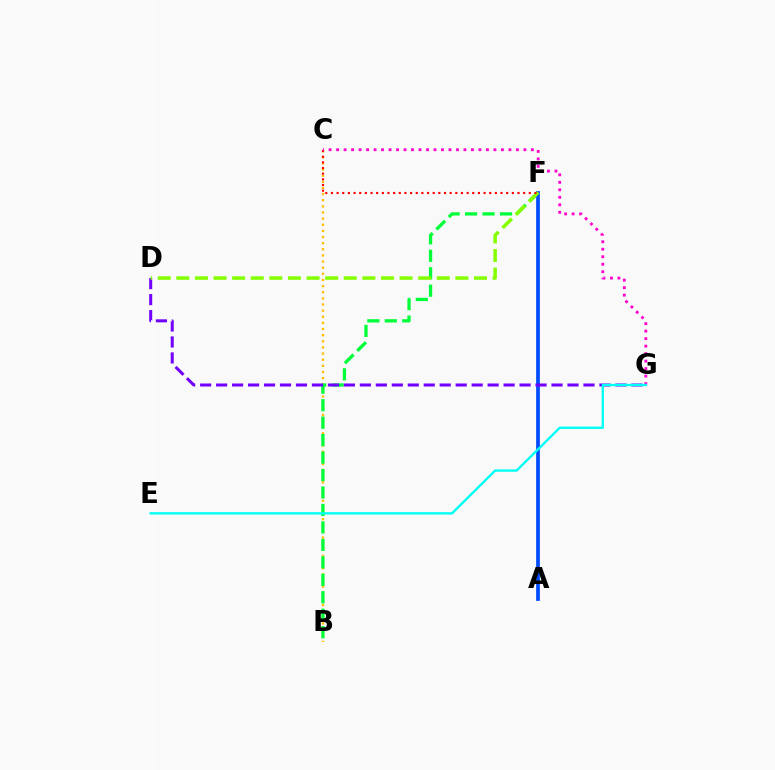{('B', 'C'): [{'color': '#ffbd00', 'line_style': 'dotted', 'thickness': 1.67}], ('B', 'F'): [{'color': '#00ff39', 'line_style': 'dashed', 'thickness': 2.37}], ('A', 'F'): [{'color': '#004bff', 'line_style': 'solid', 'thickness': 2.68}], ('D', 'G'): [{'color': '#7200ff', 'line_style': 'dashed', 'thickness': 2.17}], ('D', 'F'): [{'color': '#84ff00', 'line_style': 'dashed', 'thickness': 2.53}], ('C', 'F'): [{'color': '#ff0000', 'line_style': 'dotted', 'thickness': 1.54}], ('C', 'G'): [{'color': '#ff00cf', 'line_style': 'dotted', 'thickness': 2.04}], ('E', 'G'): [{'color': '#00fff6', 'line_style': 'solid', 'thickness': 1.7}]}